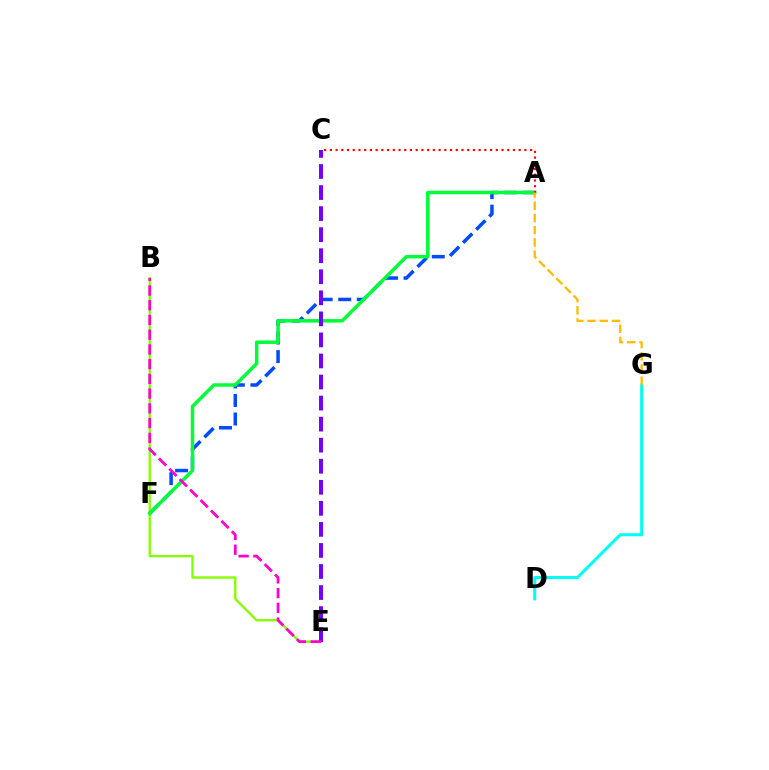{('B', 'E'): [{'color': '#84ff00', 'line_style': 'solid', 'thickness': 1.69}, {'color': '#ff00cf', 'line_style': 'dashed', 'thickness': 2.0}], ('A', 'F'): [{'color': '#004bff', 'line_style': 'dashed', 'thickness': 2.52}, {'color': '#00ff39', 'line_style': 'solid', 'thickness': 2.51}], ('A', 'C'): [{'color': '#ff0000', 'line_style': 'dotted', 'thickness': 1.55}], ('C', 'E'): [{'color': '#7200ff', 'line_style': 'dashed', 'thickness': 2.86}], ('D', 'G'): [{'color': '#00fff6', 'line_style': 'solid', 'thickness': 2.18}], ('A', 'G'): [{'color': '#ffbd00', 'line_style': 'dashed', 'thickness': 1.66}]}